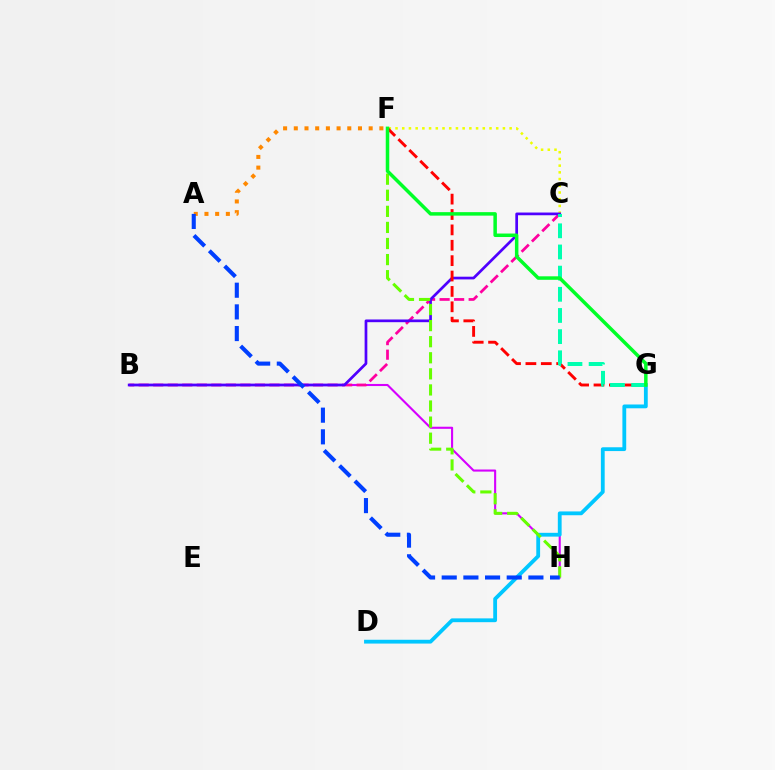{('B', 'H'): [{'color': '#d600ff', 'line_style': 'solid', 'thickness': 1.51}], ('B', 'C'): [{'color': '#ff00a0', 'line_style': 'dashed', 'thickness': 1.97}, {'color': '#4f00ff', 'line_style': 'solid', 'thickness': 1.95}], ('D', 'G'): [{'color': '#00c7ff', 'line_style': 'solid', 'thickness': 2.74}], ('C', 'F'): [{'color': '#eeff00', 'line_style': 'dotted', 'thickness': 1.82}], ('F', 'H'): [{'color': '#66ff00', 'line_style': 'dashed', 'thickness': 2.18}], ('A', 'F'): [{'color': '#ff8800', 'line_style': 'dotted', 'thickness': 2.91}], ('F', 'G'): [{'color': '#ff0000', 'line_style': 'dashed', 'thickness': 2.09}, {'color': '#00ff27', 'line_style': 'solid', 'thickness': 2.51}], ('C', 'G'): [{'color': '#00ffaf', 'line_style': 'dashed', 'thickness': 2.88}], ('A', 'H'): [{'color': '#003fff', 'line_style': 'dashed', 'thickness': 2.94}]}